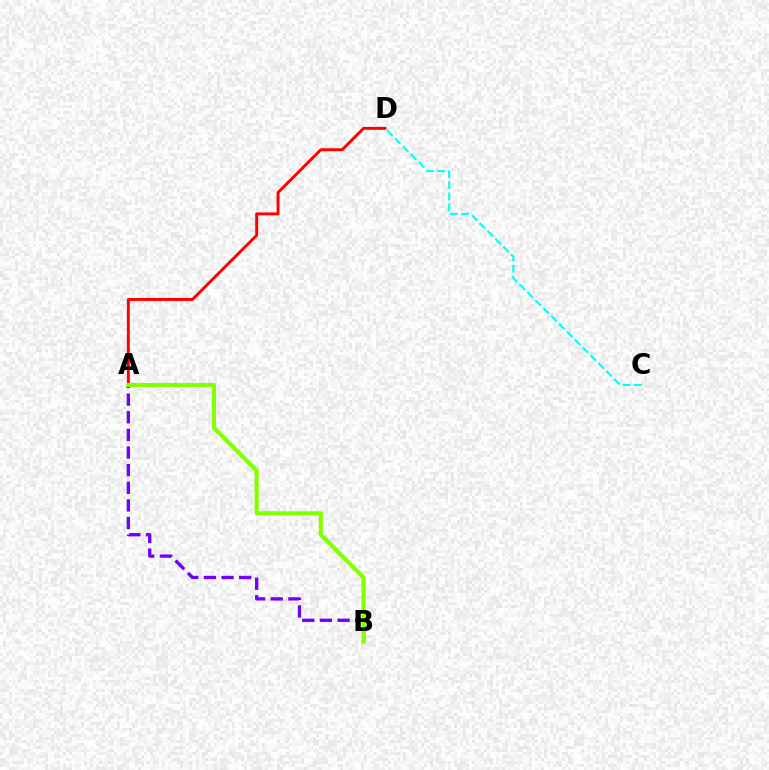{('A', 'D'): [{'color': '#ff0000', 'line_style': 'solid', 'thickness': 2.11}], ('A', 'B'): [{'color': '#7200ff', 'line_style': 'dashed', 'thickness': 2.4}, {'color': '#84ff00', 'line_style': 'solid', 'thickness': 2.97}], ('C', 'D'): [{'color': '#00fff6', 'line_style': 'dashed', 'thickness': 1.51}]}